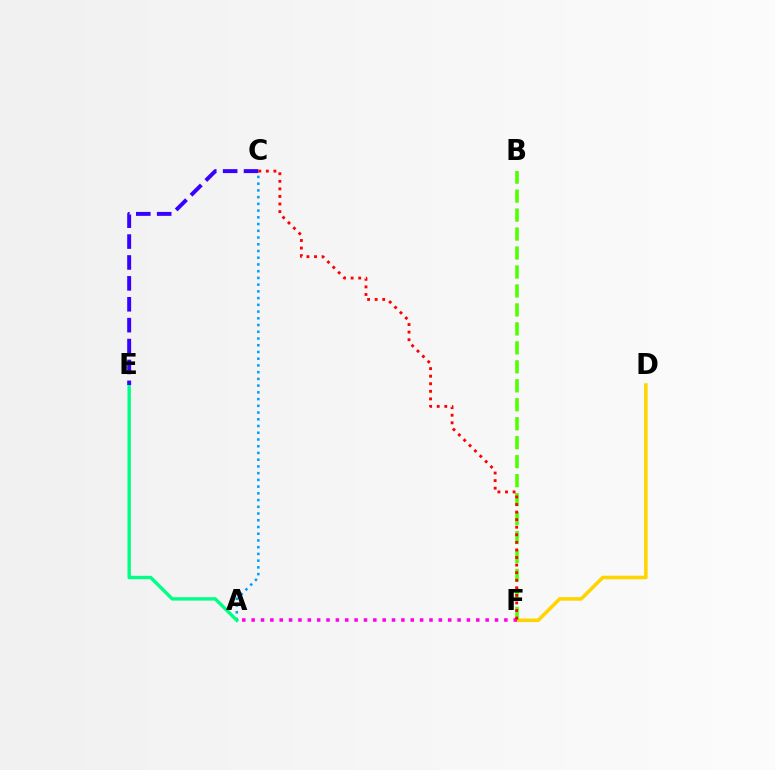{('A', 'C'): [{'color': '#009eff', 'line_style': 'dotted', 'thickness': 1.83}], ('D', 'F'): [{'color': '#ffd500', 'line_style': 'solid', 'thickness': 2.57}], ('A', 'E'): [{'color': '#00ff86', 'line_style': 'solid', 'thickness': 2.44}], ('C', 'E'): [{'color': '#3700ff', 'line_style': 'dashed', 'thickness': 2.84}], ('B', 'F'): [{'color': '#4fff00', 'line_style': 'dashed', 'thickness': 2.58}], ('A', 'F'): [{'color': '#ff00ed', 'line_style': 'dotted', 'thickness': 2.54}], ('C', 'F'): [{'color': '#ff0000', 'line_style': 'dotted', 'thickness': 2.06}]}